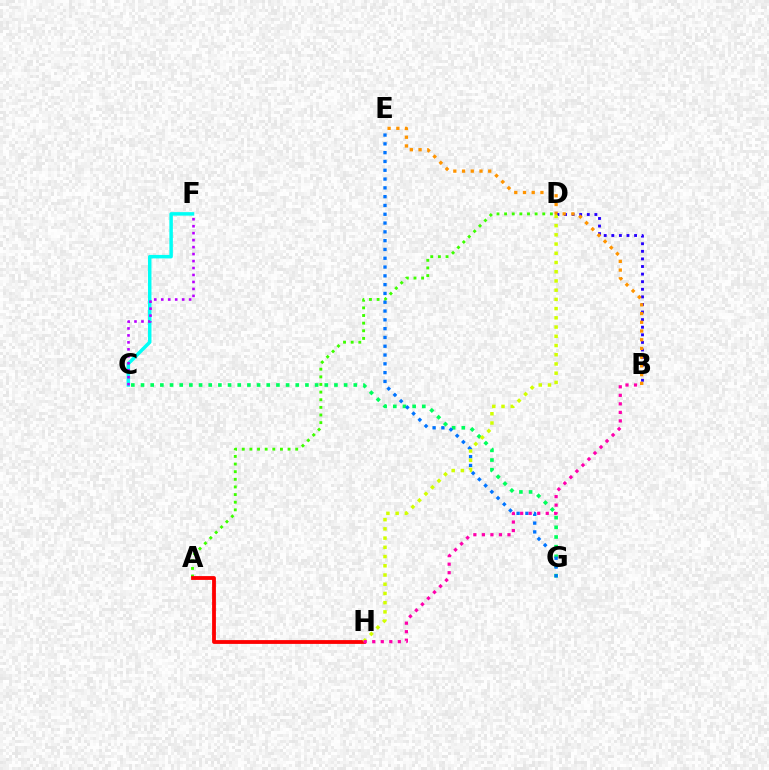{('C', 'F'): [{'color': '#00fff6', 'line_style': 'solid', 'thickness': 2.51}, {'color': '#b900ff', 'line_style': 'dotted', 'thickness': 1.89}], ('C', 'G'): [{'color': '#00ff5c', 'line_style': 'dotted', 'thickness': 2.63}], ('A', 'D'): [{'color': '#3dff00', 'line_style': 'dotted', 'thickness': 2.07}], ('B', 'D'): [{'color': '#2500ff', 'line_style': 'dotted', 'thickness': 2.06}], ('E', 'G'): [{'color': '#0074ff', 'line_style': 'dotted', 'thickness': 2.39}], ('B', 'E'): [{'color': '#ff9400', 'line_style': 'dotted', 'thickness': 2.37}], ('A', 'H'): [{'color': '#ff0000', 'line_style': 'solid', 'thickness': 2.75}], ('D', 'H'): [{'color': '#d1ff00', 'line_style': 'dotted', 'thickness': 2.51}], ('B', 'H'): [{'color': '#ff00ac', 'line_style': 'dotted', 'thickness': 2.32}]}